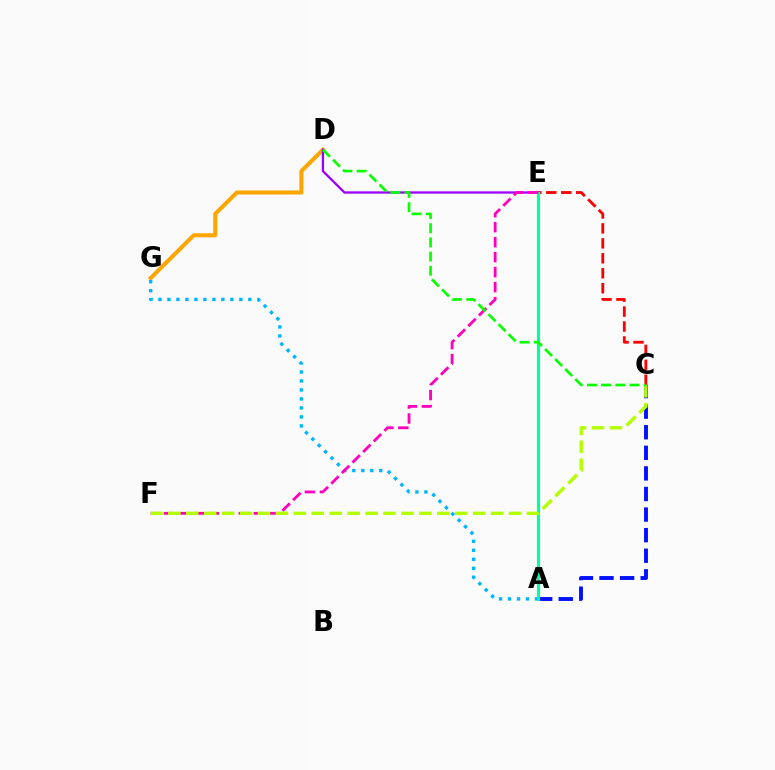{('C', 'E'): [{'color': '#ff0000', 'line_style': 'dashed', 'thickness': 2.03}], ('D', 'G'): [{'color': '#ffa500', 'line_style': 'solid', 'thickness': 2.92}], ('D', 'E'): [{'color': '#9b00ff', 'line_style': 'solid', 'thickness': 1.66}], ('A', 'G'): [{'color': '#00b5ff', 'line_style': 'dotted', 'thickness': 2.44}], ('A', 'C'): [{'color': '#0010ff', 'line_style': 'dashed', 'thickness': 2.8}], ('A', 'E'): [{'color': '#00ff9d', 'line_style': 'solid', 'thickness': 2.25}], ('E', 'F'): [{'color': '#ff00bd', 'line_style': 'dashed', 'thickness': 2.04}], ('C', 'F'): [{'color': '#b3ff00', 'line_style': 'dashed', 'thickness': 2.44}], ('C', 'D'): [{'color': '#08ff00', 'line_style': 'dashed', 'thickness': 1.93}]}